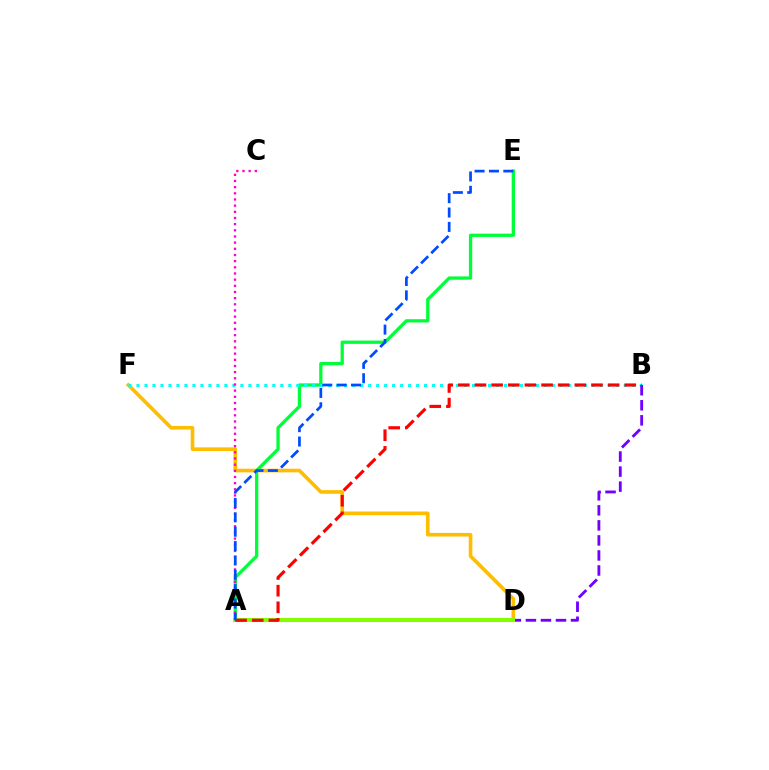{('D', 'F'): [{'color': '#ffbd00', 'line_style': 'solid', 'thickness': 2.61}], ('A', 'E'): [{'color': '#00ff39', 'line_style': 'solid', 'thickness': 2.37}, {'color': '#004bff', 'line_style': 'dashed', 'thickness': 1.95}], ('B', 'F'): [{'color': '#00fff6', 'line_style': 'dotted', 'thickness': 2.17}], ('A', 'B'): [{'color': '#7200ff', 'line_style': 'dashed', 'thickness': 2.04}, {'color': '#ff0000', 'line_style': 'dashed', 'thickness': 2.26}], ('A', 'C'): [{'color': '#ff00cf', 'line_style': 'dotted', 'thickness': 1.68}], ('A', 'D'): [{'color': '#84ff00', 'line_style': 'solid', 'thickness': 2.94}]}